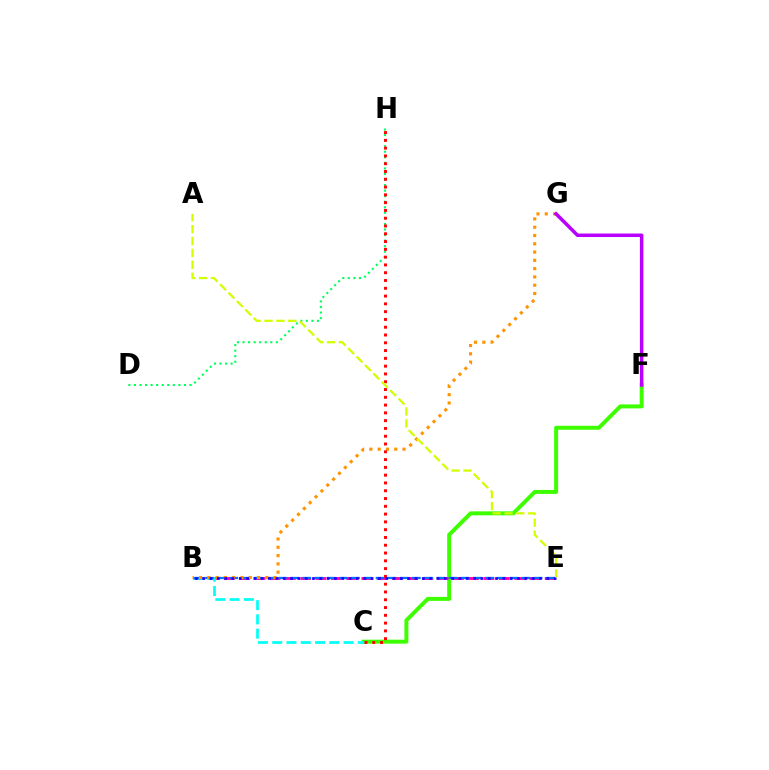{('D', 'H'): [{'color': '#00ff5c', 'line_style': 'dotted', 'thickness': 1.51}], ('C', 'F'): [{'color': '#3dff00', 'line_style': 'solid', 'thickness': 2.86}], ('B', 'E'): [{'color': '#ff00ac', 'line_style': 'dashed', 'thickness': 2.07}, {'color': '#0074ff', 'line_style': 'dashed', 'thickness': 1.65}, {'color': '#2500ff', 'line_style': 'dotted', 'thickness': 1.99}], ('B', 'C'): [{'color': '#00fff6', 'line_style': 'dashed', 'thickness': 1.94}], ('B', 'G'): [{'color': '#ff9400', 'line_style': 'dotted', 'thickness': 2.25}], ('C', 'H'): [{'color': '#ff0000', 'line_style': 'dotted', 'thickness': 2.12}], ('F', 'G'): [{'color': '#b900ff', 'line_style': 'solid', 'thickness': 2.53}], ('A', 'E'): [{'color': '#d1ff00', 'line_style': 'dashed', 'thickness': 1.62}]}